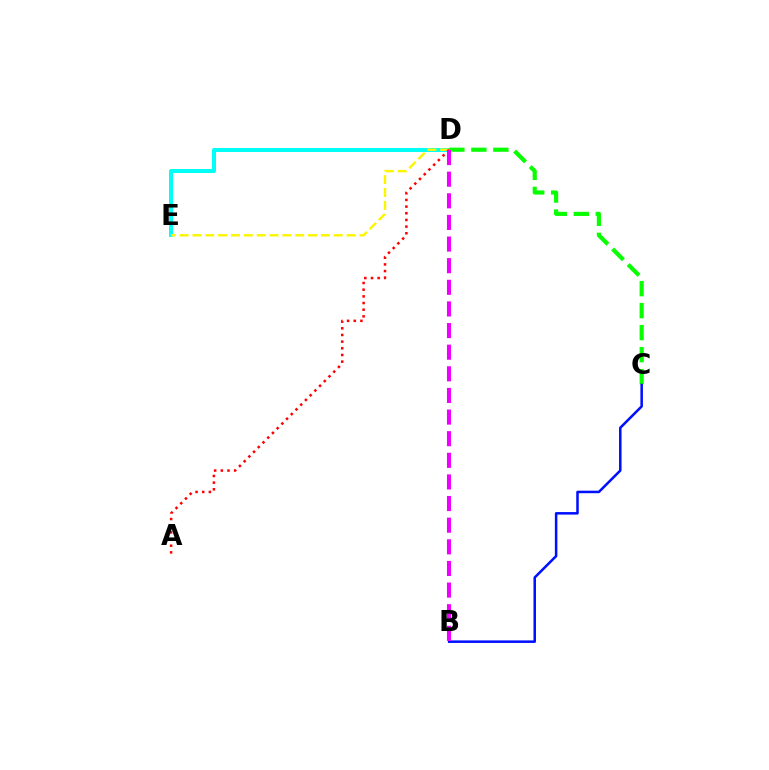{('D', 'E'): [{'color': '#00fff6', 'line_style': 'solid', 'thickness': 2.87}, {'color': '#fcf500', 'line_style': 'dashed', 'thickness': 1.74}], ('C', 'D'): [{'color': '#08ff00', 'line_style': 'dashed', 'thickness': 2.99}], ('B', 'C'): [{'color': '#0010ff', 'line_style': 'solid', 'thickness': 1.82}], ('A', 'D'): [{'color': '#ff0000', 'line_style': 'dotted', 'thickness': 1.81}], ('B', 'D'): [{'color': '#ee00ff', 'line_style': 'dashed', 'thickness': 2.94}]}